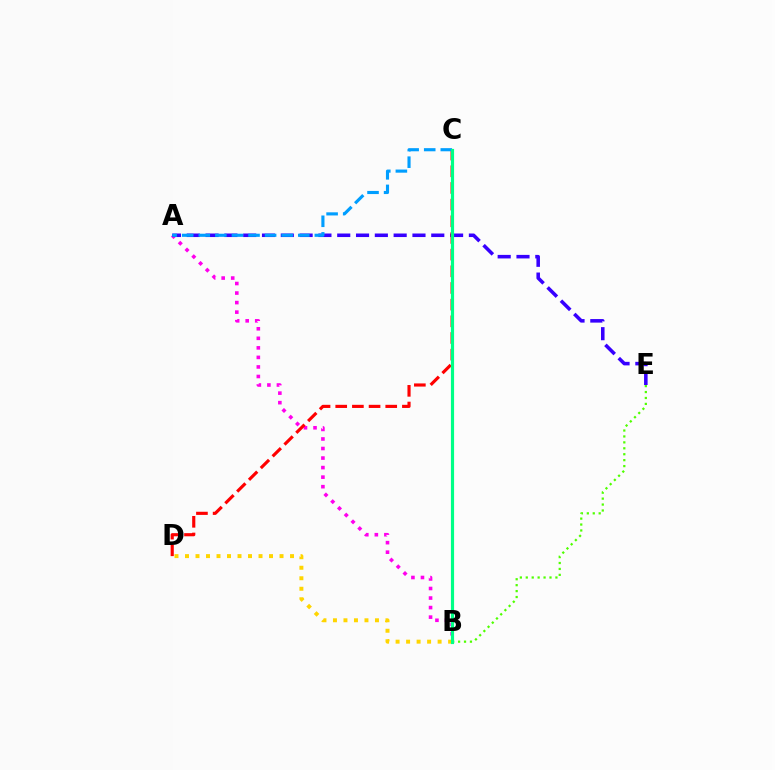{('B', 'E'): [{'color': '#4fff00', 'line_style': 'dotted', 'thickness': 1.61}], ('A', 'B'): [{'color': '#ff00ed', 'line_style': 'dotted', 'thickness': 2.59}], ('A', 'E'): [{'color': '#3700ff', 'line_style': 'dashed', 'thickness': 2.56}], ('B', 'D'): [{'color': '#ffd500', 'line_style': 'dotted', 'thickness': 2.85}], ('C', 'D'): [{'color': '#ff0000', 'line_style': 'dashed', 'thickness': 2.26}], ('A', 'C'): [{'color': '#009eff', 'line_style': 'dashed', 'thickness': 2.25}], ('B', 'C'): [{'color': '#00ff86', 'line_style': 'solid', 'thickness': 2.28}]}